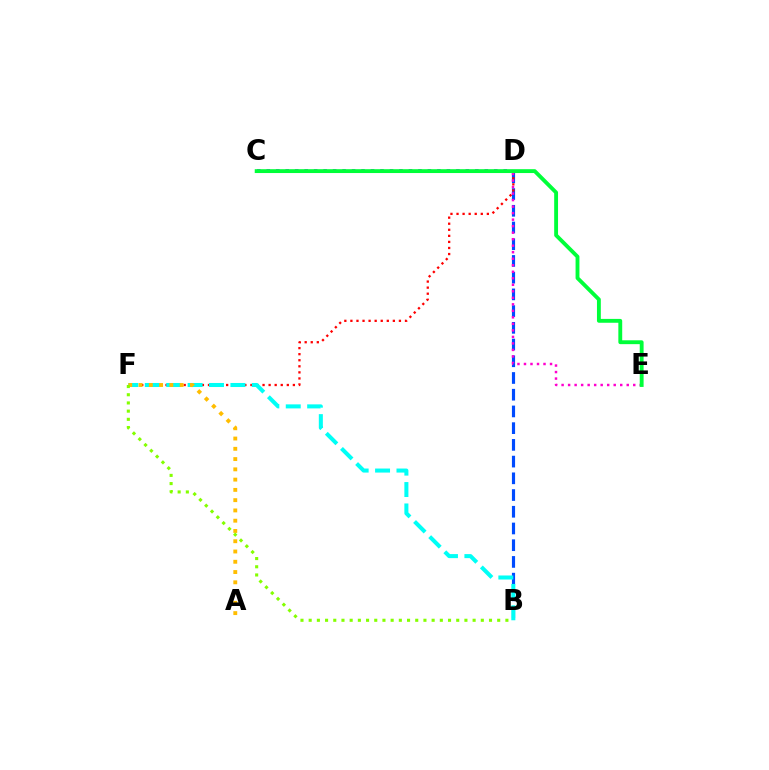{('B', 'D'): [{'color': '#004bff', 'line_style': 'dashed', 'thickness': 2.27}], ('D', 'F'): [{'color': '#ff0000', 'line_style': 'dotted', 'thickness': 1.65}], ('C', 'D'): [{'color': '#7200ff', 'line_style': 'dotted', 'thickness': 2.58}], ('B', 'F'): [{'color': '#00fff6', 'line_style': 'dashed', 'thickness': 2.91}, {'color': '#84ff00', 'line_style': 'dotted', 'thickness': 2.23}], ('A', 'F'): [{'color': '#ffbd00', 'line_style': 'dotted', 'thickness': 2.79}], ('D', 'E'): [{'color': '#ff00cf', 'line_style': 'dotted', 'thickness': 1.77}], ('C', 'E'): [{'color': '#00ff39', 'line_style': 'solid', 'thickness': 2.78}]}